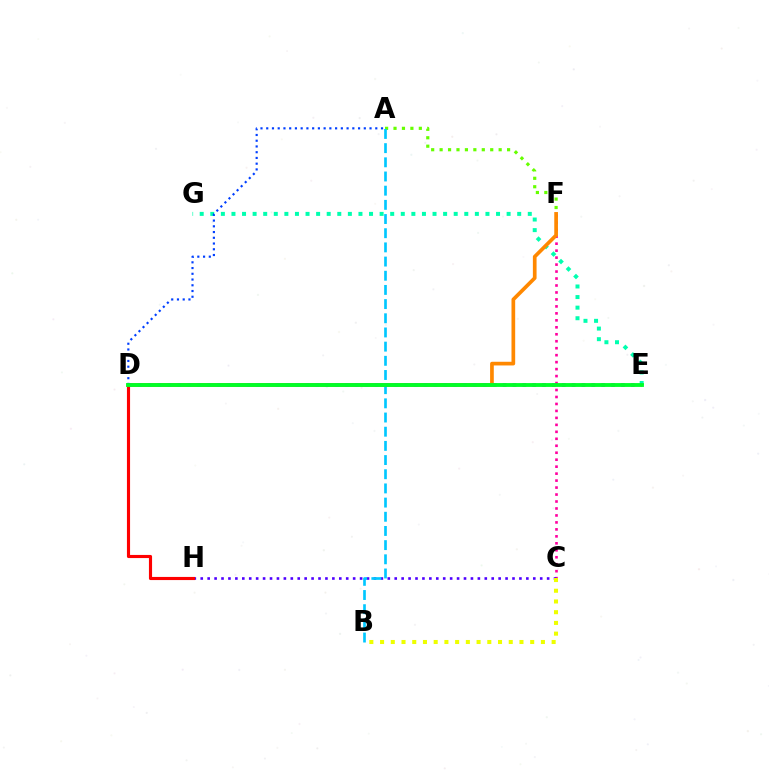{('E', 'G'): [{'color': '#00ffaf', 'line_style': 'dotted', 'thickness': 2.88}], ('C', 'F'): [{'color': '#ff00a0', 'line_style': 'dotted', 'thickness': 1.89}], ('A', 'F'): [{'color': '#66ff00', 'line_style': 'dotted', 'thickness': 2.29}], ('D', 'F'): [{'color': '#ff8800', 'line_style': 'solid', 'thickness': 2.66}], ('C', 'H'): [{'color': '#4f00ff', 'line_style': 'dotted', 'thickness': 1.88}], ('B', 'C'): [{'color': '#eeff00', 'line_style': 'dotted', 'thickness': 2.91}], ('A', 'B'): [{'color': '#00c7ff', 'line_style': 'dashed', 'thickness': 1.93}], ('D', 'E'): [{'color': '#d600ff', 'line_style': 'dotted', 'thickness': 2.68}, {'color': '#00ff27', 'line_style': 'solid', 'thickness': 2.77}], ('D', 'H'): [{'color': '#ff0000', 'line_style': 'solid', 'thickness': 2.25}], ('A', 'D'): [{'color': '#003fff', 'line_style': 'dotted', 'thickness': 1.56}]}